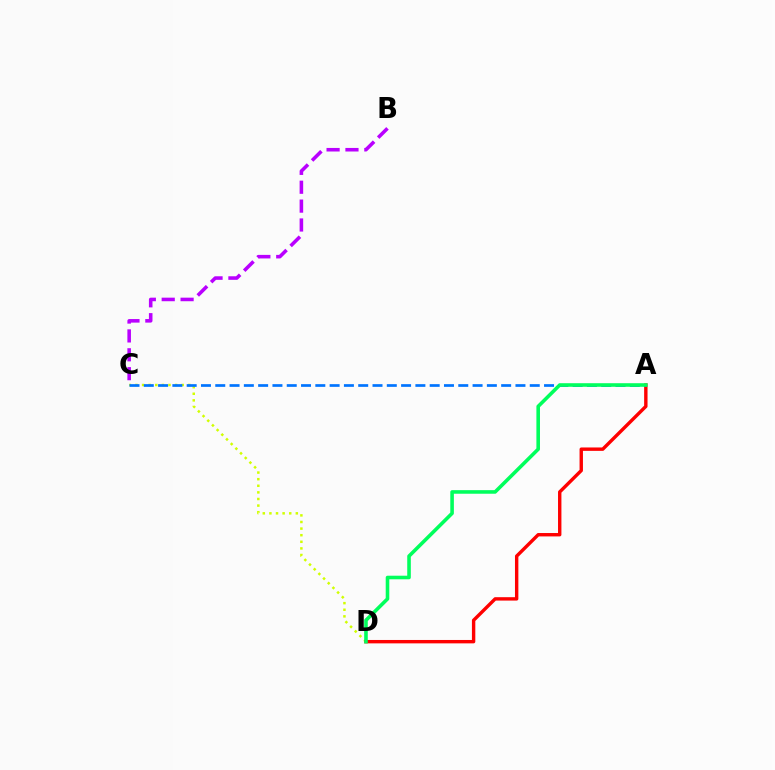{('C', 'D'): [{'color': '#d1ff00', 'line_style': 'dotted', 'thickness': 1.79}], ('A', 'D'): [{'color': '#ff0000', 'line_style': 'solid', 'thickness': 2.44}, {'color': '#00ff5c', 'line_style': 'solid', 'thickness': 2.58}], ('A', 'C'): [{'color': '#0074ff', 'line_style': 'dashed', 'thickness': 1.94}], ('B', 'C'): [{'color': '#b900ff', 'line_style': 'dashed', 'thickness': 2.56}]}